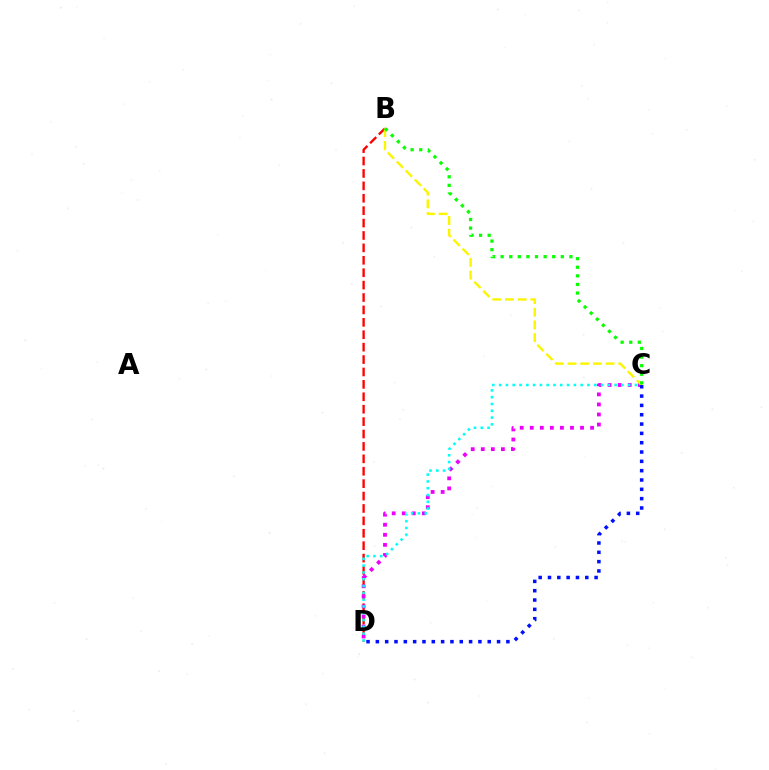{('B', 'D'): [{'color': '#ff0000', 'line_style': 'dashed', 'thickness': 1.69}], ('C', 'D'): [{'color': '#ee00ff', 'line_style': 'dotted', 'thickness': 2.73}, {'color': '#00fff6', 'line_style': 'dotted', 'thickness': 1.85}, {'color': '#0010ff', 'line_style': 'dotted', 'thickness': 2.53}], ('B', 'C'): [{'color': '#fcf500', 'line_style': 'dashed', 'thickness': 1.72}, {'color': '#08ff00', 'line_style': 'dotted', 'thickness': 2.34}]}